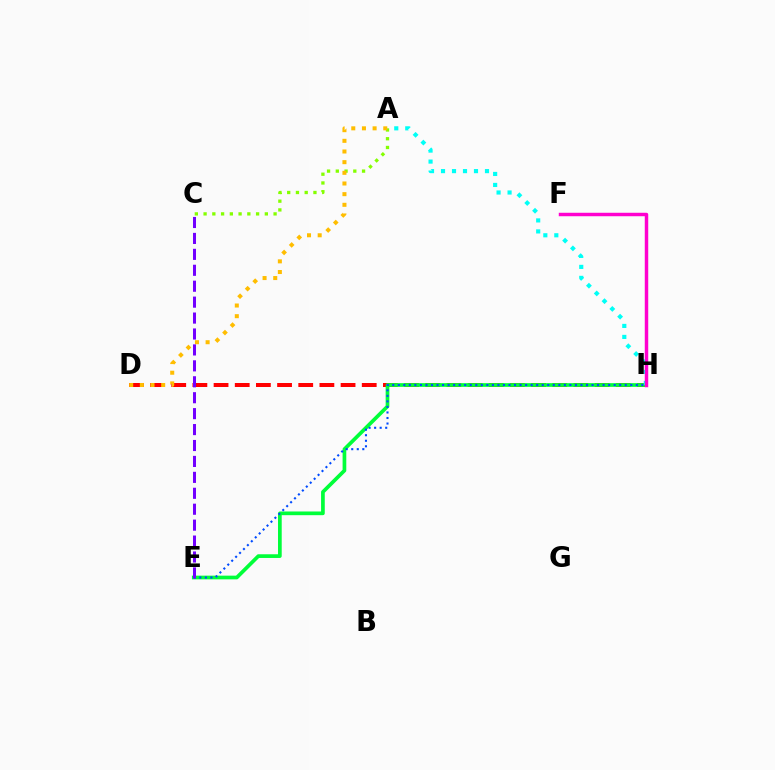{('D', 'H'): [{'color': '#ff0000', 'line_style': 'dashed', 'thickness': 2.88}], ('E', 'H'): [{'color': '#00ff39', 'line_style': 'solid', 'thickness': 2.66}, {'color': '#004bff', 'line_style': 'dotted', 'thickness': 1.5}], ('A', 'C'): [{'color': '#84ff00', 'line_style': 'dotted', 'thickness': 2.38}], ('A', 'D'): [{'color': '#ffbd00', 'line_style': 'dotted', 'thickness': 2.9}], ('A', 'H'): [{'color': '#00fff6', 'line_style': 'dotted', 'thickness': 2.99}], ('C', 'E'): [{'color': '#7200ff', 'line_style': 'dashed', 'thickness': 2.16}], ('F', 'H'): [{'color': '#ff00cf', 'line_style': 'solid', 'thickness': 2.49}]}